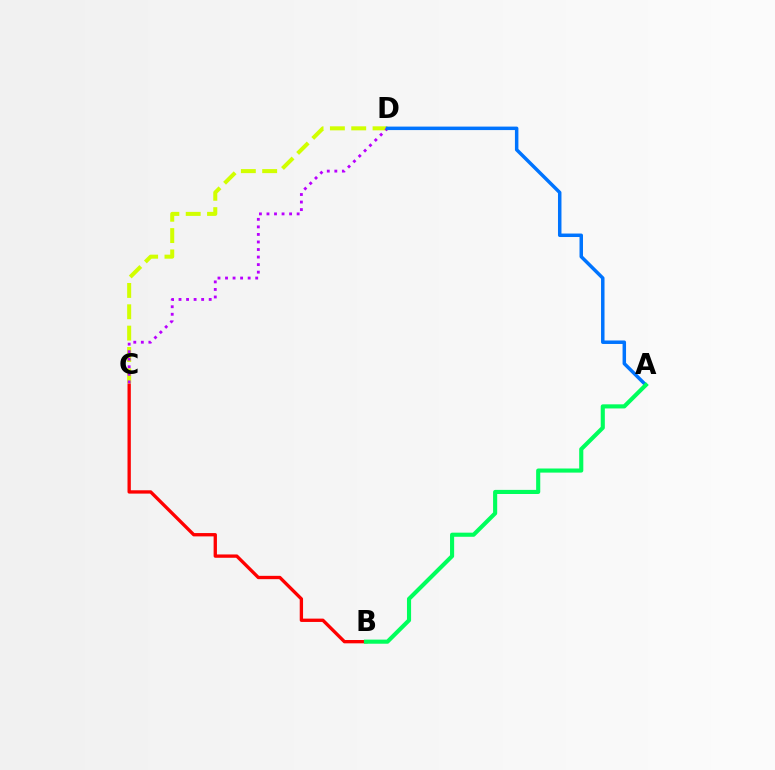{('B', 'C'): [{'color': '#ff0000', 'line_style': 'solid', 'thickness': 2.39}], ('C', 'D'): [{'color': '#d1ff00', 'line_style': 'dashed', 'thickness': 2.9}, {'color': '#b900ff', 'line_style': 'dotted', 'thickness': 2.05}], ('A', 'D'): [{'color': '#0074ff', 'line_style': 'solid', 'thickness': 2.51}], ('A', 'B'): [{'color': '#00ff5c', 'line_style': 'solid', 'thickness': 2.96}]}